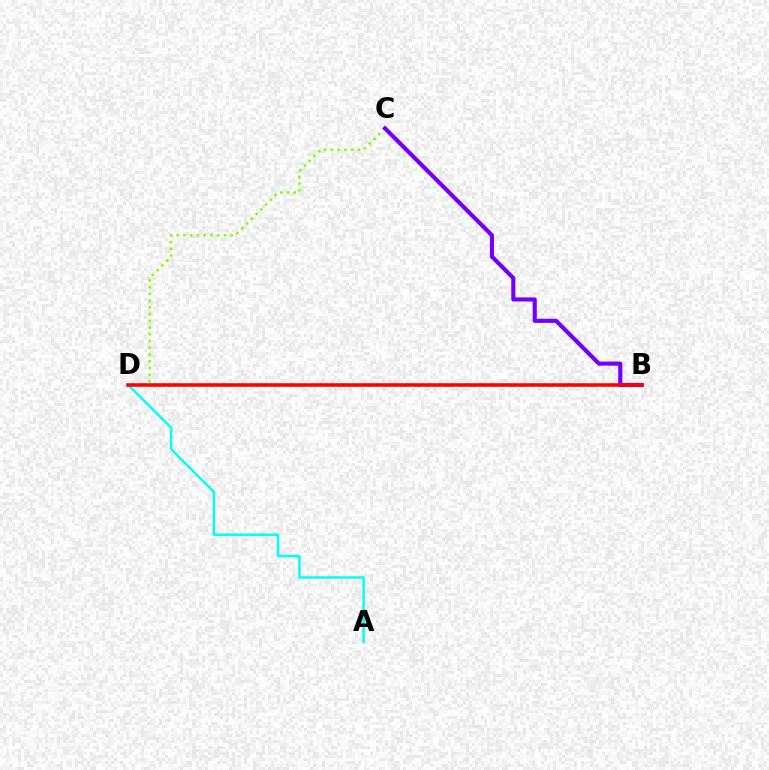{('A', 'D'): [{'color': '#00fff6', 'line_style': 'solid', 'thickness': 1.77}], ('C', 'D'): [{'color': '#84ff00', 'line_style': 'dotted', 'thickness': 1.83}], ('B', 'C'): [{'color': '#7200ff', 'line_style': 'solid', 'thickness': 2.97}], ('B', 'D'): [{'color': '#ff0000', 'line_style': 'solid', 'thickness': 2.57}]}